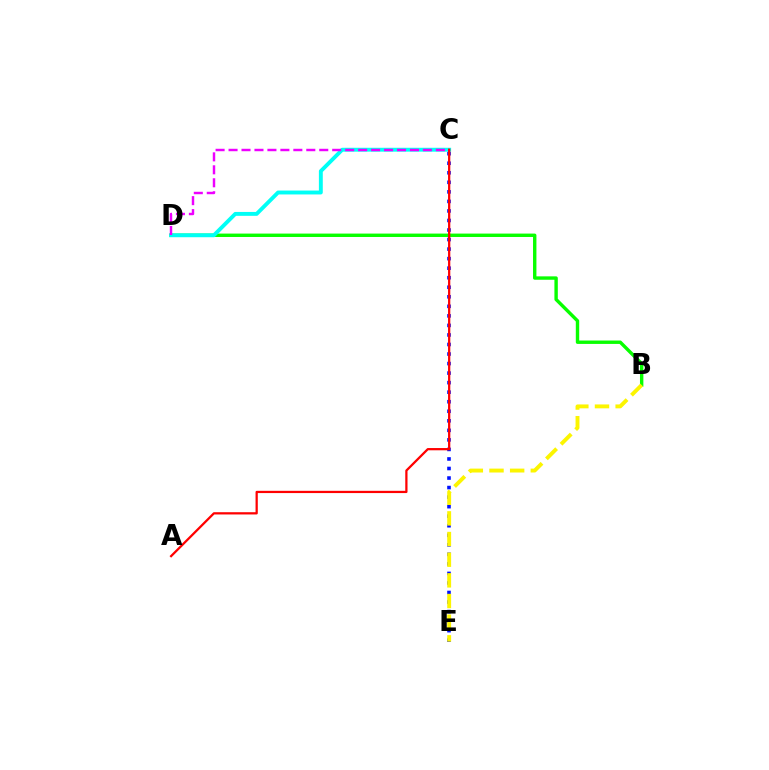{('B', 'D'): [{'color': '#08ff00', 'line_style': 'solid', 'thickness': 2.45}], ('C', 'D'): [{'color': '#00fff6', 'line_style': 'solid', 'thickness': 2.81}, {'color': '#ee00ff', 'line_style': 'dashed', 'thickness': 1.76}], ('C', 'E'): [{'color': '#0010ff', 'line_style': 'dotted', 'thickness': 2.59}], ('B', 'E'): [{'color': '#fcf500', 'line_style': 'dashed', 'thickness': 2.81}], ('A', 'C'): [{'color': '#ff0000', 'line_style': 'solid', 'thickness': 1.62}]}